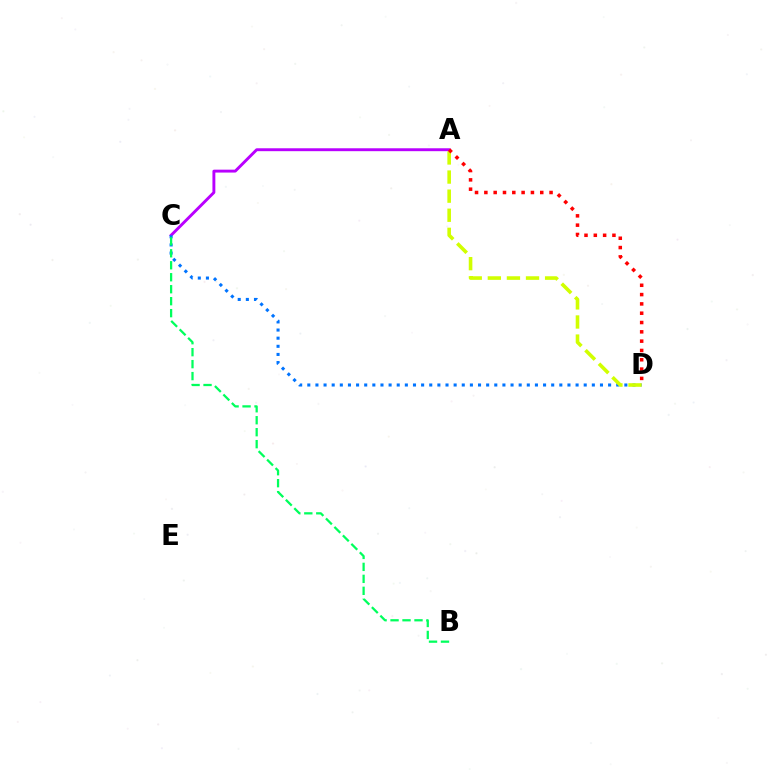{('A', 'C'): [{'color': '#b900ff', 'line_style': 'solid', 'thickness': 2.09}], ('C', 'D'): [{'color': '#0074ff', 'line_style': 'dotted', 'thickness': 2.21}], ('A', 'D'): [{'color': '#d1ff00', 'line_style': 'dashed', 'thickness': 2.59}, {'color': '#ff0000', 'line_style': 'dotted', 'thickness': 2.53}], ('B', 'C'): [{'color': '#00ff5c', 'line_style': 'dashed', 'thickness': 1.63}]}